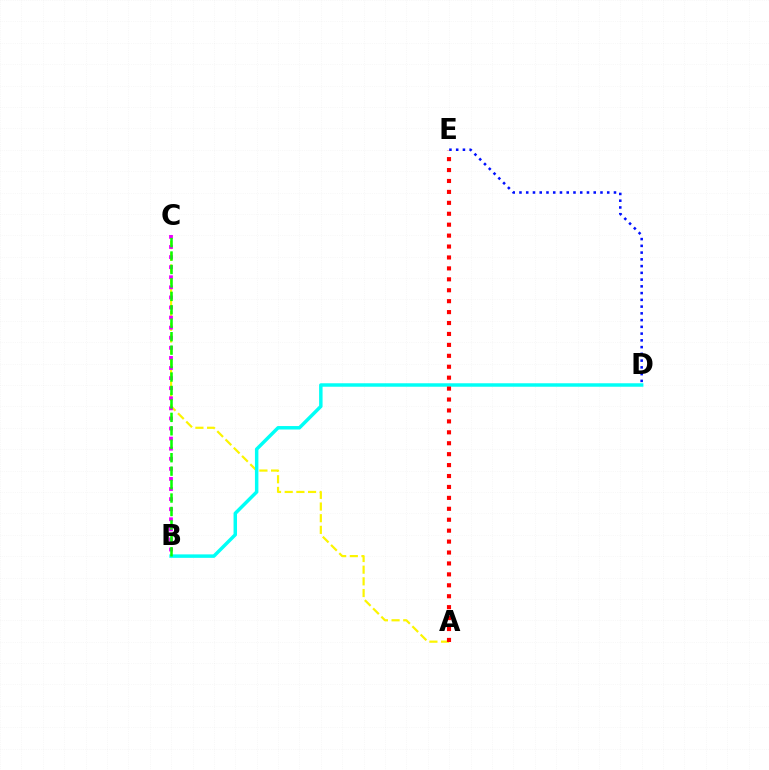{('A', 'C'): [{'color': '#fcf500', 'line_style': 'dashed', 'thickness': 1.59}], ('B', 'D'): [{'color': '#00fff6', 'line_style': 'solid', 'thickness': 2.5}], ('B', 'C'): [{'color': '#ee00ff', 'line_style': 'dotted', 'thickness': 2.74}, {'color': '#08ff00', 'line_style': 'dashed', 'thickness': 1.83}], ('A', 'E'): [{'color': '#ff0000', 'line_style': 'dotted', 'thickness': 2.97}], ('D', 'E'): [{'color': '#0010ff', 'line_style': 'dotted', 'thickness': 1.83}]}